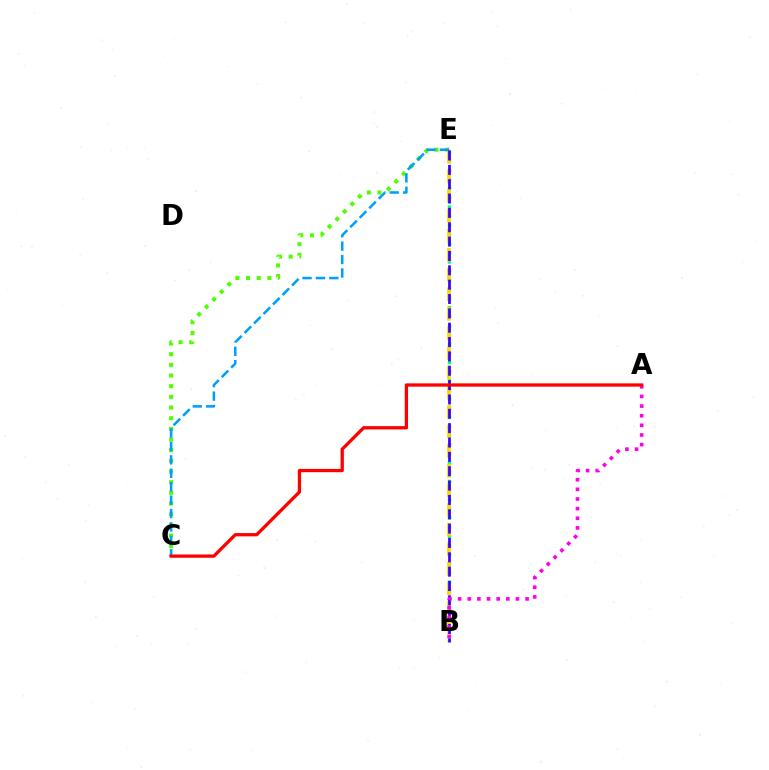{('C', 'E'): [{'color': '#4fff00', 'line_style': 'dotted', 'thickness': 2.9}, {'color': '#009eff', 'line_style': 'dashed', 'thickness': 1.82}], ('B', 'E'): [{'color': '#00ff86', 'line_style': 'dotted', 'thickness': 2.48}, {'color': '#ffd500', 'line_style': 'dashed', 'thickness': 2.67}, {'color': '#3700ff', 'line_style': 'dashed', 'thickness': 1.95}], ('A', 'B'): [{'color': '#ff00ed', 'line_style': 'dotted', 'thickness': 2.62}], ('A', 'C'): [{'color': '#ff0000', 'line_style': 'solid', 'thickness': 2.36}]}